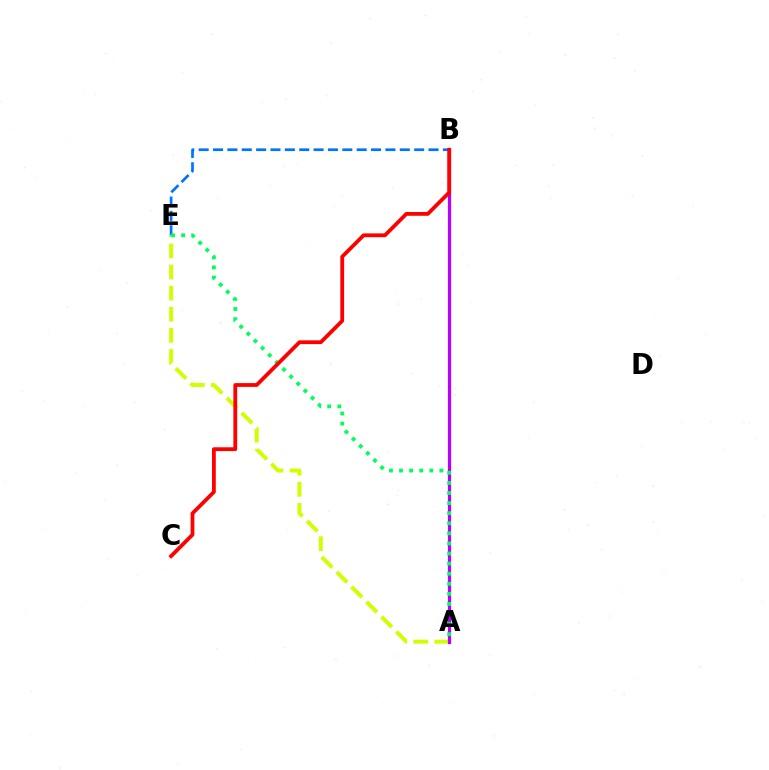{('A', 'E'): [{'color': '#d1ff00', 'line_style': 'dashed', 'thickness': 2.87}, {'color': '#00ff5c', 'line_style': 'dotted', 'thickness': 2.74}], ('B', 'E'): [{'color': '#0074ff', 'line_style': 'dashed', 'thickness': 1.95}], ('A', 'B'): [{'color': '#b900ff', 'line_style': 'solid', 'thickness': 2.32}], ('B', 'C'): [{'color': '#ff0000', 'line_style': 'solid', 'thickness': 2.73}]}